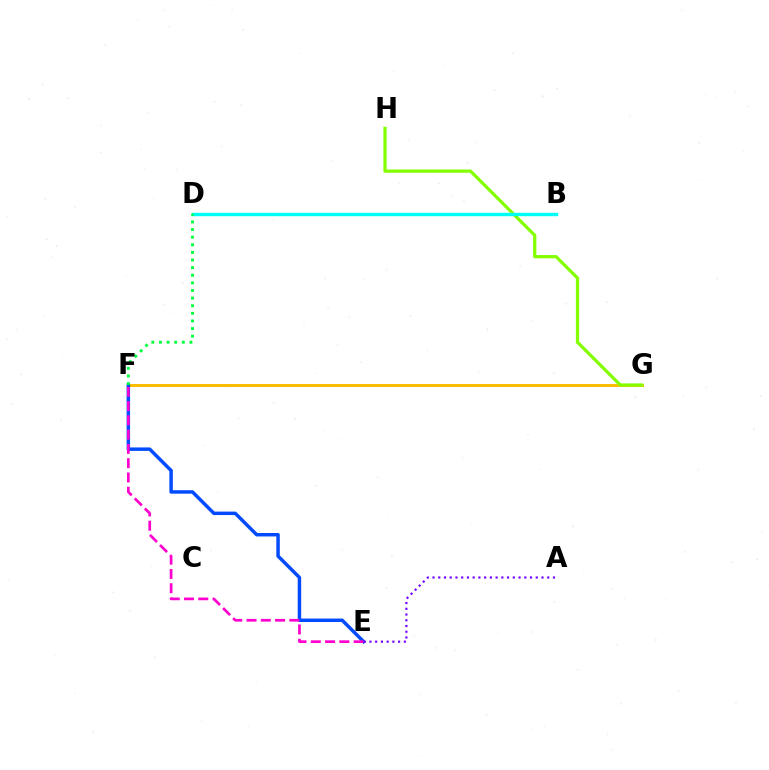{('F', 'G'): [{'color': '#ffbd00', 'line_style': 'solid', 'thickness': 2.16}], ('E', 'F'): [{'color': '#004bff', 'line_style': 'solid', 'thickness': 2.49}, {'color': '#ff00cf', 'line_style': 'dashed', 'thickness': 1.94}], ('G', 'H'): [{'color': '#84ff00', 'line_style': 'solid', 'thickness': 2.33}], ('B', 'D'): [{'color': '#ff0000', 'line_style': 'solid', 'thickness': 2.15}, {'color': '#00fff6', 'line_style': 'solid', 'thickness': 2.46}], ('D', 'F'): [{'color': '#00ff39', 'line_style': 'dotted', 'thickness': 2.07}], ('A', 'E'): [{'color': '#7200ff', 'line_style': 'dotted', 'thickness': 1.56}]}